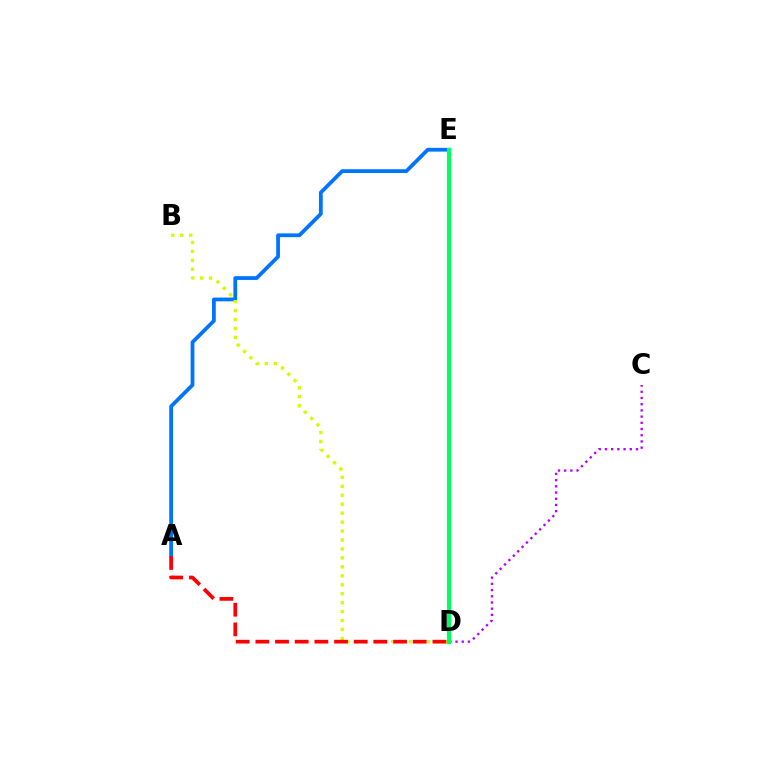{('A', 'E'): [{'color': '#0074ff', 'line_style': 'solid', 'thickness': 2.72}], ('B', 'D'): [{'color': '#d1ff00', 'line_style': 'dotted', 'thickness': 2.43}], ('C', 'D'): [{'color': '#b900ff', 'line_style': 'dotted', 'thickness': 1.69}], ('A', 'D'): [{'color': '#ff0000', 'line_style': 'dashed', 'thickness': 2.67}], ('D', 'E'): [{'color': '#00ff5c', 'line_style': 'solid', 'thickness': 2.96}]}